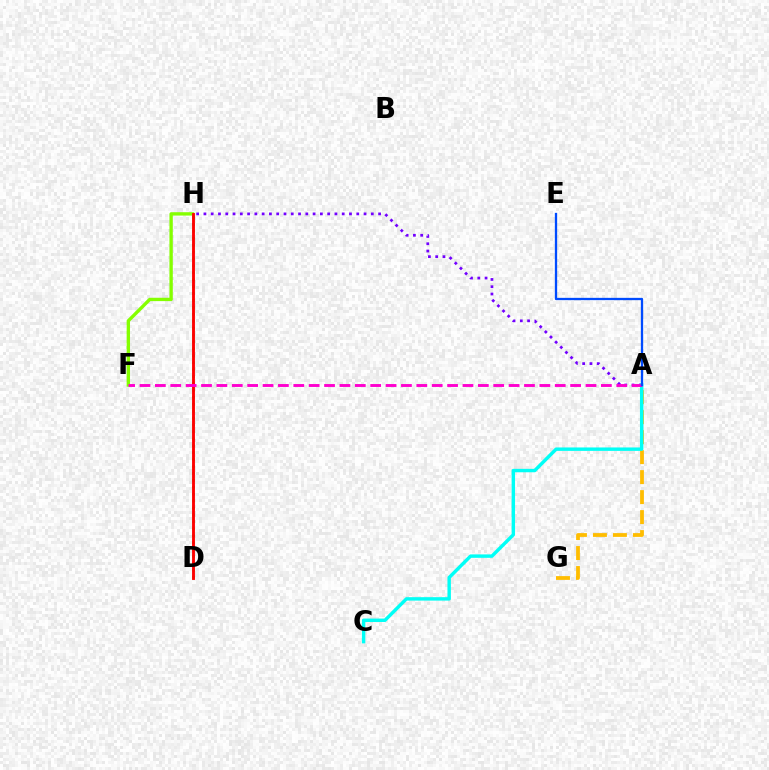{('A', 'G'): [{'color': '#ffbd00', 'line_style': 'dashed', 'thickness': 2.72}], ('A', 'H'): [{'color': '#7200ff', 'line_style': 'dotted', 'thickness': 1.98}], ('F', 'H'): [{'color': '#84ff00', 'line_style': 'solid', 'thickness': 2.42}], ('D', 'H'): [{'color': '#00ff39', 'line_style': 'dotted', 'thickness': 1.88}, {'color': '#ff0000', 'line_style': 'solid', 'thickness': 2.07}], ('A', 'C'): [{'color': '#00fff6', 'line_style': 'solid', 'thickness': 2.46}], ('A', 'F'): [{'color': '#ff00cf', 'line_style': 'dashed', 'thickness': 2.09}], ('A', 'E'): [{'color': '#004bff', 'line_style': 'solid', 'thickness': 1.65}]}